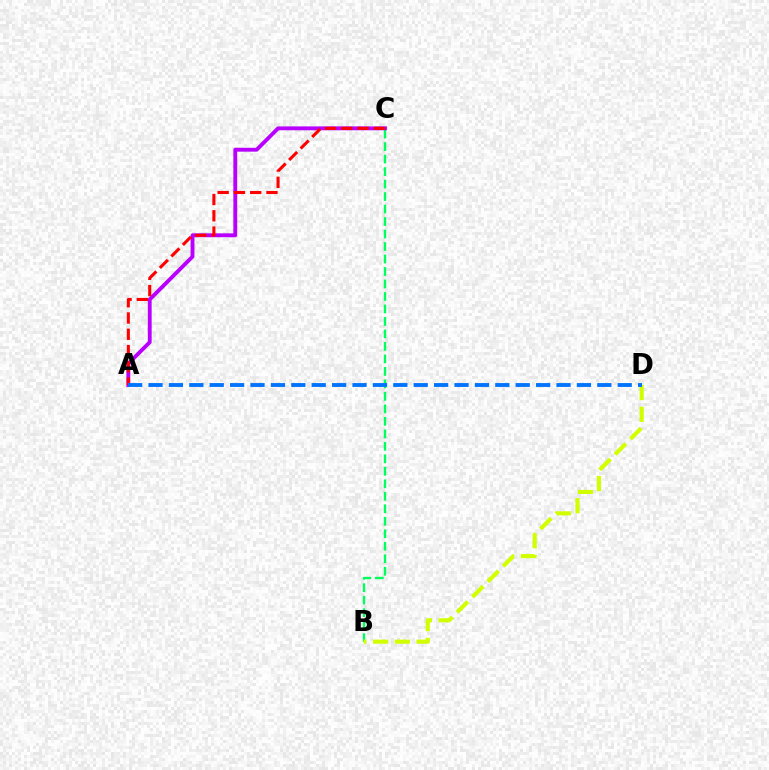{('B', 'C'): [{'color': '#00ff5c', 'line_style': 'dashed', 'thickness': 1.7}], ('A', 'C'): [{'color': '#b900ff', 'line_style': 'solid', 'thickness': 2.79}, {'color': '#ff0000', 'line_style': 'dashed', 'thickness': 2.21}], ('B', 'D'): [{'color': '#d1ff00', 'line_style': 'dashed', 'thickness': 2.95}], ('A', 'D'): [{'color': '#0074ff', 'line_style': 'dashed', 'thickness': 2.77}]}